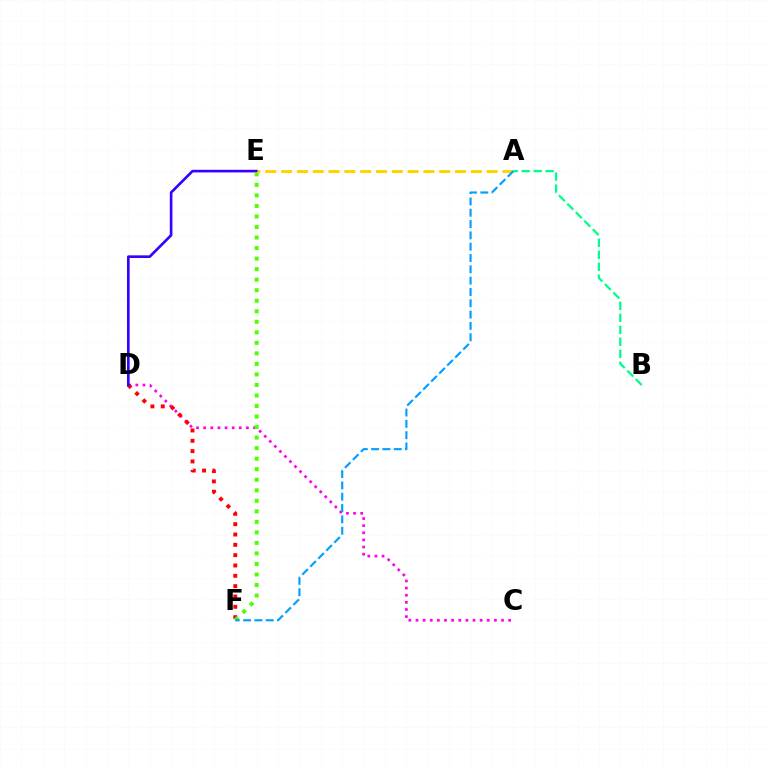{('C', 'D'): [{'color': '#ff00ed', 'line_style': 'dotted', 'thickness': 1.94}], ('D', 'F'): [{'color': '#ff0000', 'line_style': 'dotted', 'thickness': 2.81}], ('D', 'E'): [{'color': '#3700ff', 'line_style': 'solid', 'thickness': 1.91}], ('E', 'F'): [{'color': '#4fff00', 'line_style': 'dotted', 'thickness': 2.86}], ('A', 'E'): [{'color': '#ffd500', 'line_style': 'dashed', 'thickness': 2.15}], ('A', 'B'): [{'color': '#00ff86', 'line_style': 'dashed', 'thickness': 1.63}], ('A', 'F'): [{'color': '#009eff', 'line_style': 'dashed', 'thickness': 1.54}]}